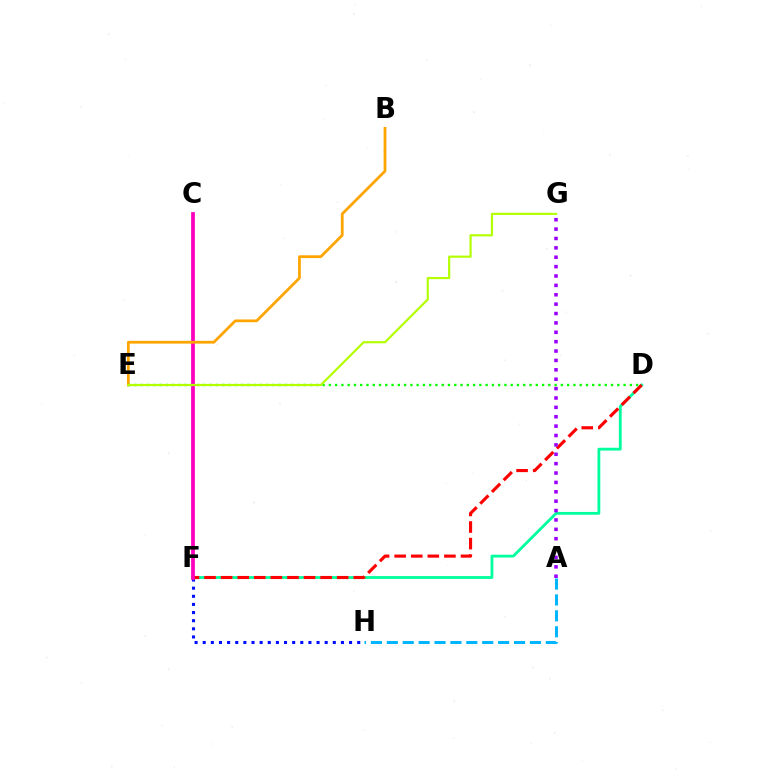{('D', 'F'): [{'color': '#00ff9d', 'line_style': 'solid', 'thickness': 2.02}, {'color': '#ff0000', 'line_style': 'dashed', 'thickness': 2.25}], ('F', 'H'): [{'color': '#0010ff', 'line_style': 'dotted', 'thickness': 2.21}], ('A', 'H'): [{'color': '#00b5ff', 'line_style': 'dashed', 'thickness': 2.16}], ('A', 'G'): [{'color': '#9b00ff', 'line_style': 'dotted', 'thickness': 2.55}], ('C', 'F'): [{'color': '#ff00bd', 'line_style': 'solid', 'thickness': 2.69}], ('B', 'E'): [{'color': '#ffa500', 'line_style': 'solid', 'thickness': 2.0}], ('D', 'E'): [{'color': '#08ff00', 'line_style': 'dotted', 'thickness': 1.7}], ('E', 'G'): [{'color': '#b3ff00', 'line_style': 'solid', 'thickness': 1.56}]}